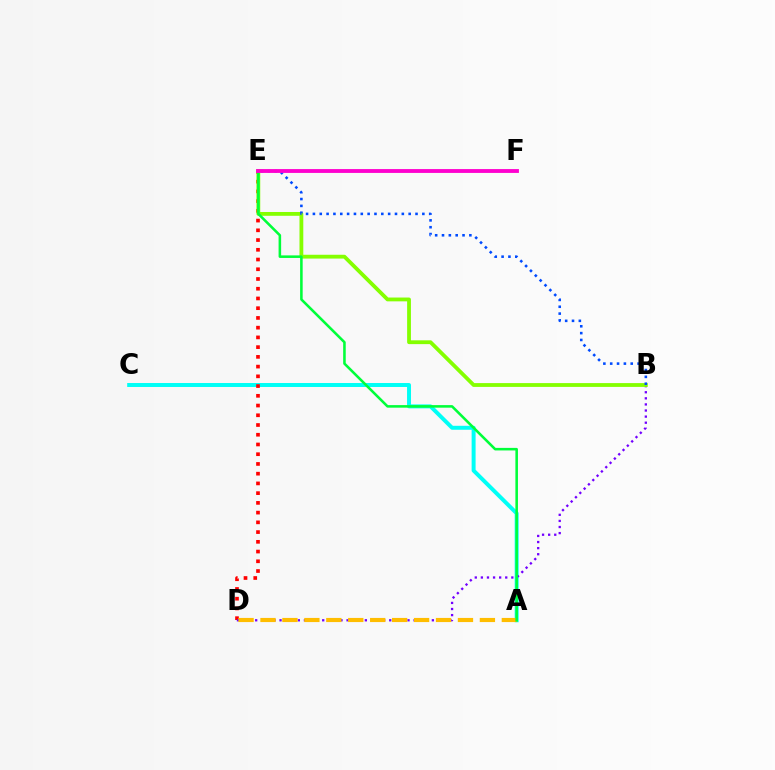{('A', 'C'): [{'color': '#00fff6', 'line_style': 'solid', 'thickness': 2.85}], ('D', 'E'): [{'color': '#ff0000', 'line_style': 'dotted', 'thickness': 2.64}], ('B', 'D'): [{'color': '#7200ff', 'line_style': 'dotted', 'thickness': 1.66}], ('B', 'E'): [{'color': '#84ff00', 'line_style': 'solid', 'thickness': 2.74}, {'color': '#004bff', 'line_style': 'dotted', 'thickness': 1.86}], ('A', 'D'): [{'color': '#ffbd00', 'line_style': 'dashed', 'thickness': 2.98}], ('A', 'E'): [{'color': '#00ff39', 'line_style': 'solid', 'thickness': 1.84}], ('E', 'F'): [{'color': '#ff00cf', 'line_style': 'solid', 'thickness': 2.77}]}